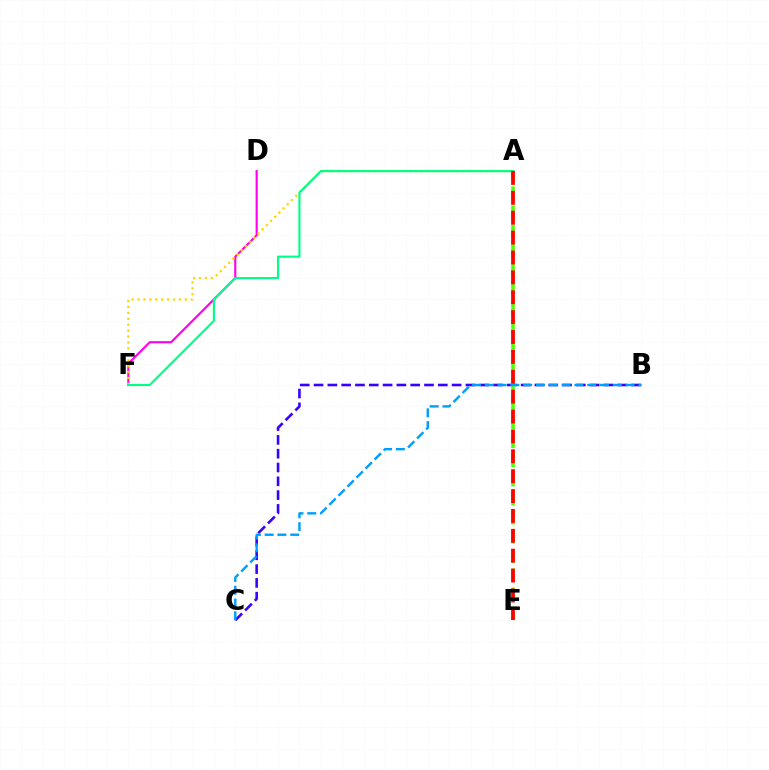{('D', 'F'): [{'color': '#ff00ed', 'line_style': 'solid', 'thickness': 1.54}], ('A', 'F'): [{'color': '#ffd500', 'line_style': 'dotted', 'thickness': 1.61}, {'color': '#00ff86', 'line_style': 'solid', 'thickness': 1.55}], ('B', 'C'): [{'color': '#3700ff', 'line_style': 'dashed', 'thickness': 1.88}, {'color': '#009eff', 'line_style': 'dashed', 'thickness': 1.74}], ('A', 'E'): [{'color': '#4fff00', 'line_style': 'dashed', 'thickness': 2.6}, {'color': '#ff0000', 'line_style': 'dashed', 'thickness': 2.7}]}